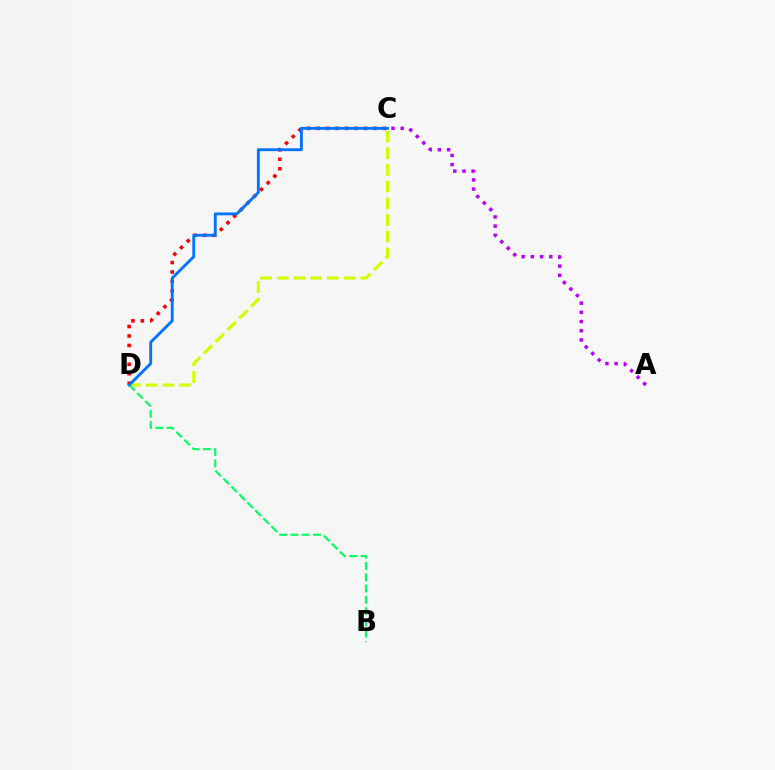{('C', 'D'): [{'color': '#d1ff00', 'line_style': 'dashed', 'thickness': 2.27}, {'color': '#ff0000', 'line_style': 'dotted', 'thickness': 2.57}, {'color': '#0074ff', 'line_style': 'solid', 'thickness': 2.07}], ('B', 'D'): [{'color': '#00ff5c', 'line_style': 'dashed', 'thickness': 1.53}], ('A', 'C'): [{'color': '#b900ff', 'line_style': 'dotted', 'thickness': 2.5}]}